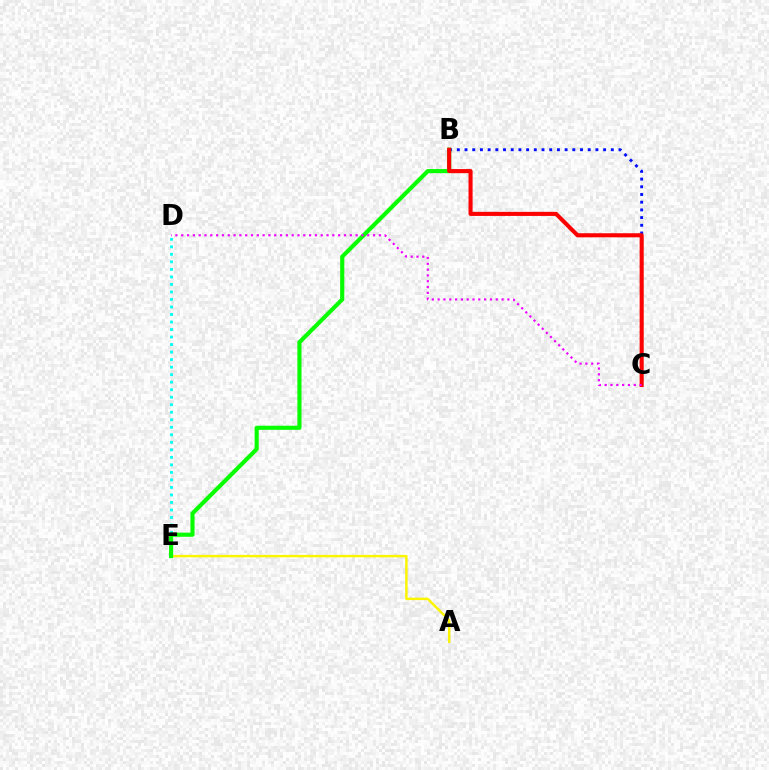{('A', 'E'): [{'color': '#fcf500', 'line_style': 'solid', 'thickness': 1.76}], ('B', 'C'): [{'color': '#0010ff', 'line_style': 'dotted', 'thickness': 2.09}, {'color': '#ff0000', 'line_style': 'solid', 'thickness': 2.94}], ('D', 'E'): [{'color': '#00fff6', 'line_style': 'dotted', 'thickness': 2.04}], ('B', 'E'): [{'color': '#08ff00', 'line_style': 'solid', 'thickness': 2.98}], ('C', 'D'): [{'color': '#ee00ff', 'line_style': 'dotted', 'thickness': 1.58}]}